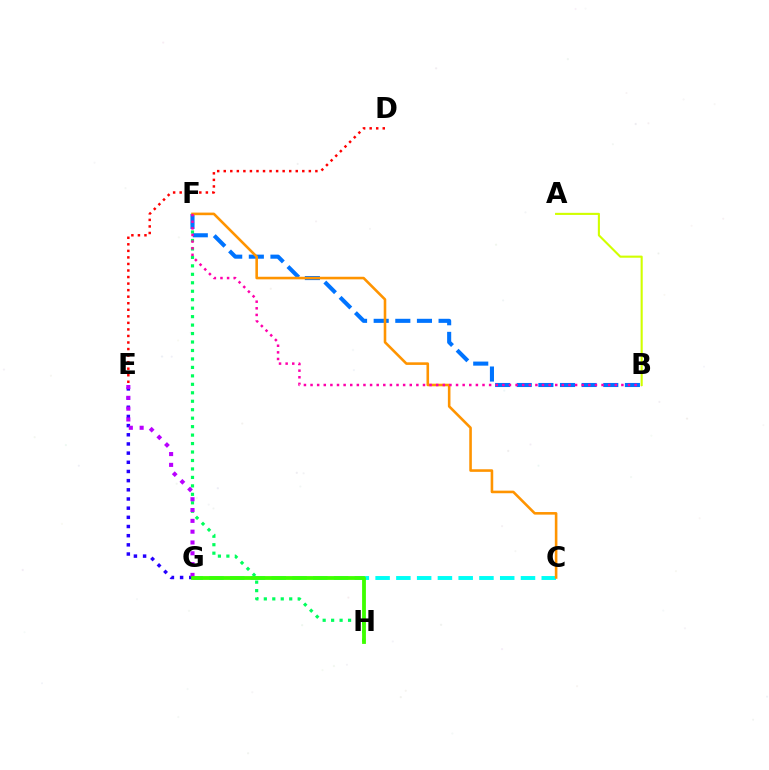{('F', 'H'): [{'color': '#00ff5c', 'line_style': 'dotted', 'thickness': 2.3}], ('E', 'G'): [{'color': '#2500ff', 'line_style': 'dotted', 'thickness': 2.49}, {'color': '#b900ff', 'line_style': 'dotted', 'thickness': 2.94}], ('B', 'F'): [{'color': '#0074ff', 'line_style': 'dashed', 'thickness': 2.94}, {'color': '#ff00ac', 'line_style': 'dotted', 'thickness': 1.8}], ('C', 'G'): [{'color': '#00fff6', 'line_style': 'dashed', 'thickness': 2.82}], ('C', 'F'): [{'color': '#ff9400', 'line_style': 'solid', 'thickness': 1.86}], ('G', 'H'): [{'color': '#3dff00', 'line_style': 'solid', 'thickness': 2.74}], ('D', 'E'): [{'color': '#ff0000', 'line_style': 'dotted', 'thickness': 1.78}], ('A', 'B'): [{'color': '#d1ff00', 'line_style': 'solid', 'thickness': 1.52}]}